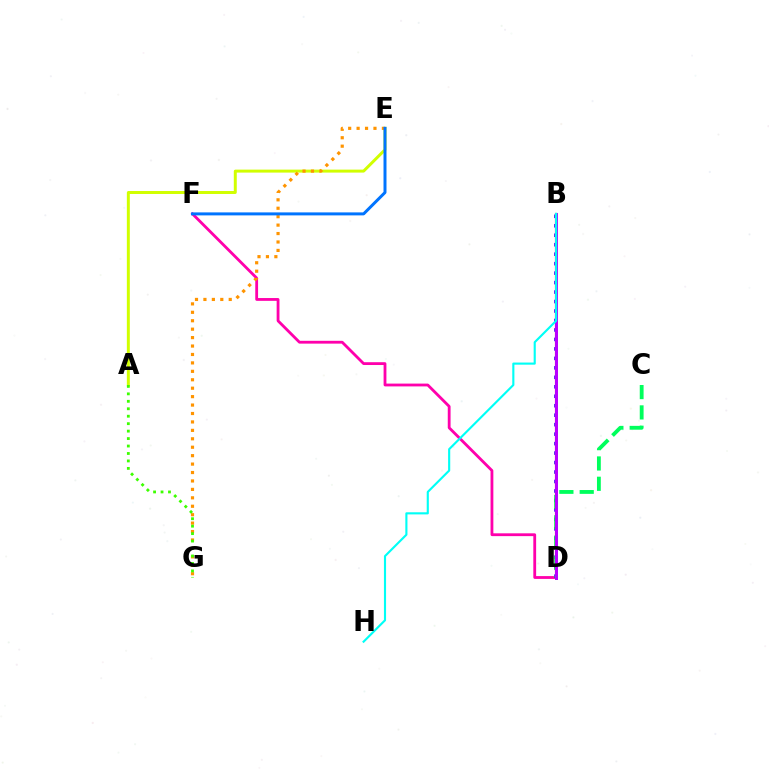{('D', 'F'): [{'color': '#ff00ac', 'line_style': 'solid', 'thickness': 2.02}], ('B', 'D'): [{'color': '#2500ff', 'line_style': 'dotted', 'thickness': 2.57}, {'color': '#ff0000', 'line_style': 'solid', 'thickness': 1.54}, {'color': '#b900ff', 'line_style': 'solid', 'thickness': 2.16}], ('C', 'D'): [{'color': '#00ff5c', 'line_style': 'dashed', 'thickness': 2.76}], ('A', 'E'): [{'color': '#d1ff00', 'line_style': 'solid', 'thickness': 2.14}], ('E', 'G'): [{'color': '#ff9400', 'line_style': 'dotted', 'thickness': 2.29}], ('E', 'F'): [{'color': '#0074ff', 'line_style': 'solid', 'thickness': 2.15}], ('B', 'H'): [{'color': '#00fff6', 'line_style': 'solid', 'thickness': 1.53}], ('A', 'G'): [{'color': '#3dff00', 'line_style': 'dotted', 'thickness': 2.03}]}